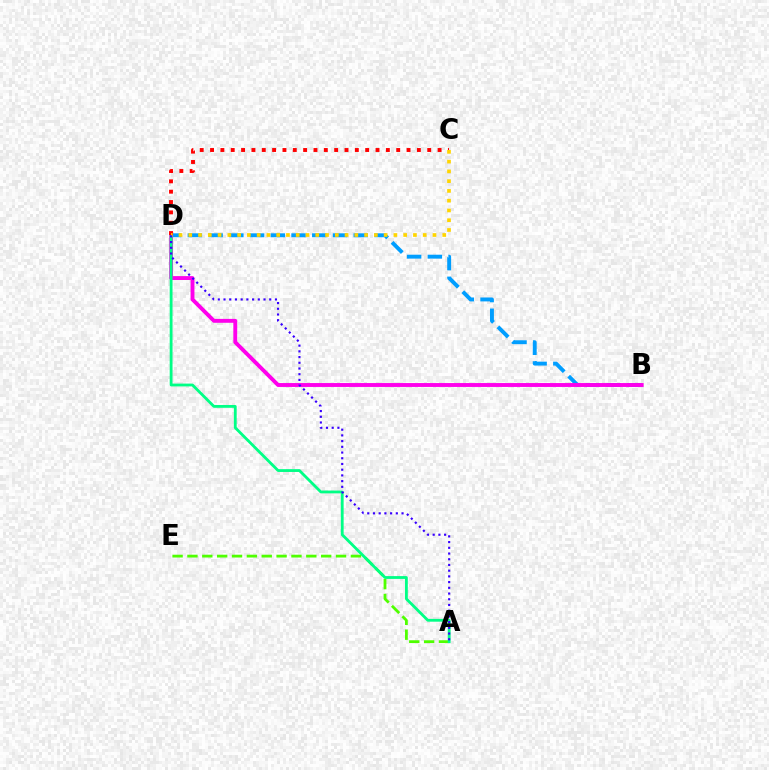{('A', 'E'): [{'color': '#4fff00', 'line_style': 'dashed', 'thickness': 2.02}], ('B', 'D'): [{'color': '#009eff', 'line_style': 'dashed', 'thickness': 2.82}, {'color': '#ff00ed', 'line_style': 'solid', 'thickness': 2.8}], ('A', 'D'): [{'color': '#00ff86', 'line_style': 'solid', 'thickness': 2.02}, {'color': '#3700ff', 'line_style': 'dotted', 'thickness': 1.55}], ('C', 'D'): [{'color': '#ff0000', 'line_style': 'dotted', 'thickness': 2.81}, {'color': '#ffd500', 'line_style': 'dotted', 'thickness': 2.65}]}